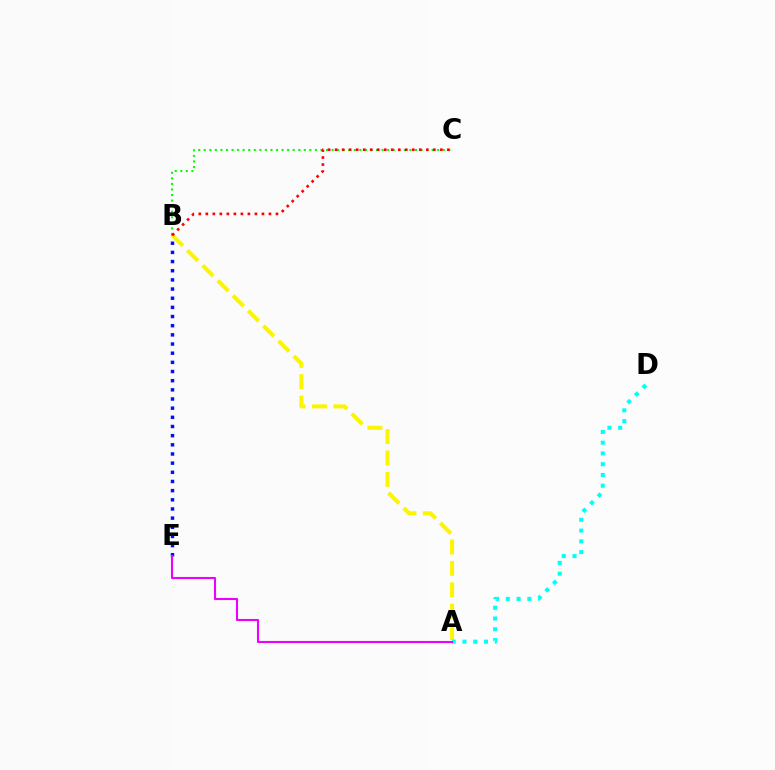{('B', 'C'): [{'color': '#08ff00', 'line_style': 'dotted', 'thickness': 1.51}, {'color': '#ff0000', 'line_style': 'dotted', 'thickness': 1.91}], ('A', 'B'): [{'color': '#fcf500', 'line_style': 'dashed', 'thickness': 2.91}], ('A', 'D'): [{'color': '#00fff6', 'line_style': 'dotted', 'thickness': 2.92}], ('B', 'E'): [{'color': '#0010ff', 'line_style': 'dotted', 'thickness': 2.49}], ('A', 'E'): [{'color': '#ee00ff', 'line_style': 'solid', 'thickness': 1.5}]}